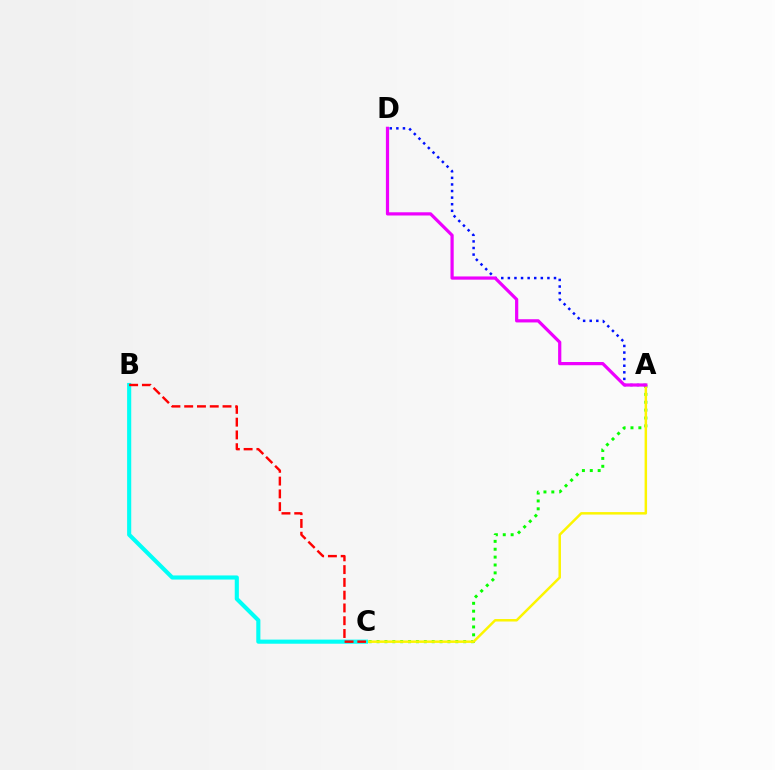{('A', 'C'): [{'color': '#08ff00', 'line_style': 'dotted', 'thickness': 2.14}, {'color': '#fcf500', 'line_style': 'solid', 'thickness': 1.79}], ('B', 'C'): [{'color': '#00fff6', 'line_style': 'solid', 'thickness': 2.96}, {'color': '#ff0000', 'line_style': 'dashed', 'thickness': 1.74}], ('A', 'D'): [{'color': '#0010ff', 'line_style': 'dotted', 'thickness': 1.79}, {'color': '#ee00ff', 'line_style': 'solid', 'thickness': 2.31}]}